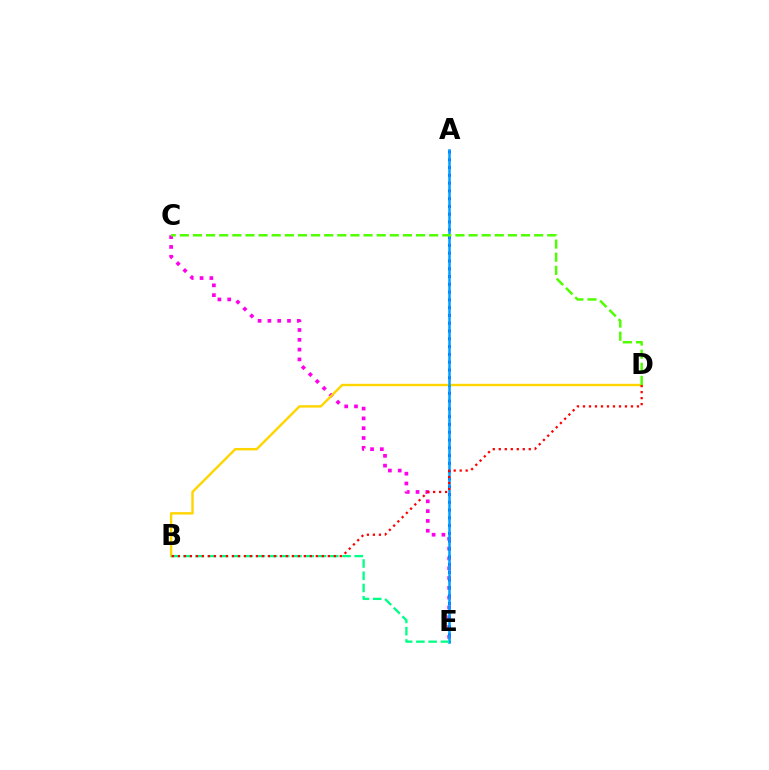{('C', 'E'): [{'color': '#ff00ed', 'line_style': 'dotted', 'thickness': 2.66}], ('A', 'E'): [{'color': '#3700ff', 'line_style': 'dotted', 'thickness': 2.12}, {'color': '#009eff', 'line_style': 'solid', 'thickness': 1.83}], ('B', 'D'): [{'color': '#ffd500', 'line_style': 'solid', 'thickness': 1.73}, {'color': '#ff0000', 'line_style': 'dotted', 'thickness': 1.63}], ('C', 'D'): [{'color': '#4fff00', 'line_style': 'dashed', 'thickness': 1.78}], ('B', 'E'): [{'color': '#00ff86', 'line_style': 'dashed', 'thickness': 1.66}]}